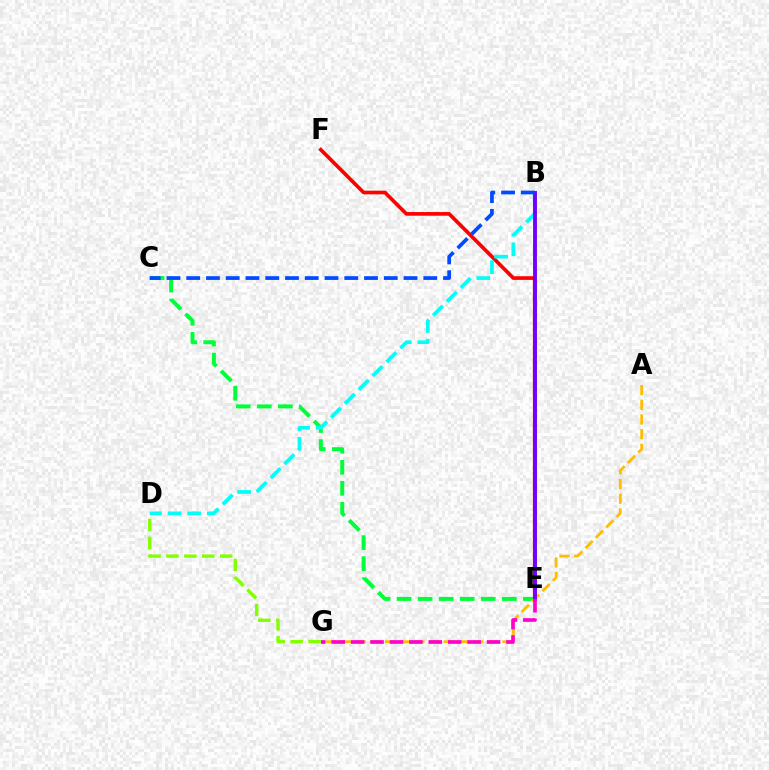{('C', 'E'): [{'color': '#00ff39', 'line_style': 'dashed', 'thickness': 2.86}], ('E', 'F'): [{'color': '#ff0000', 'line_style': 'solid', 'thickness': 2.64}], ('A', 'G'): [{'color': '#ffbd00', 'line_style': 'dashed', 'thickness': 1.99}], ('B', 'D'): [{'color': '#00fff6', 'line_style': 'dashed', 'thickness': 2.66}], ('D', 'G'): [{'color': '#84ff00', 'line_style': 'dashed', 'thickness': 2.44}], ('B', 'E'): [{'color': '#7200ff', 'line_style': 'solid', 'thickness': 2.8}], ('B', 'C'): [{'color': '#004bff', 'line_style': 'dashed', 'thickness': 2.68}], ('E', 'G'): [{'color': '#ff00cf', 'line_style': 'dashed', 'thickness': 2.64}]}